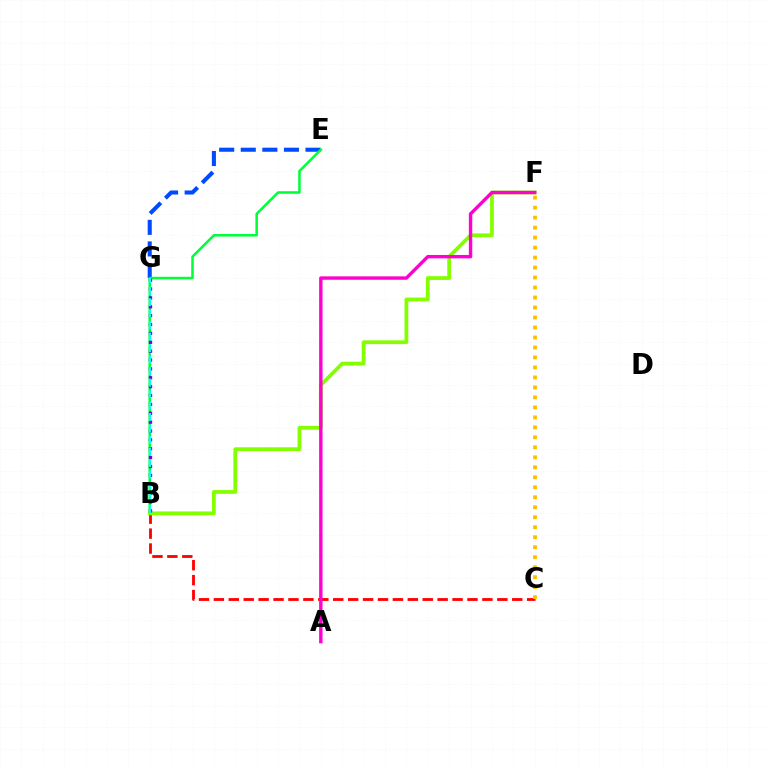{('B', 'C'): [{'color': '#ff0000', 'line_style': 'dashed', 'thickness': 2.03}], ('E', 'G'): [{'color': '#004bff', 'line_style': 'dashed', 'thickness': 2.93}], ('B', 'E'): [{'color': '#00ff39', 'line_style': 'solid', 'thickness': 1.83}], ('B', 'F'): [{'color': '#84ff00', 'line_style': 'solid', 'thickness': 2.72}], ('B', 'G'): [{'color': '#7200ff', 'line_style': 'dotted', 'thickness': 2.41}, {'color': '#00fff6', 'line_style': 'dashed', 'thickness': 1.56}], ('A', 'F'): [{'color': '#ff00cf', 'line_style': 'solid', 'thickness': 2.45}], ('C', 'F'): [{'color': '#ffbd00', 'line_style': 'dotted', 'thickness': 2.71}]}